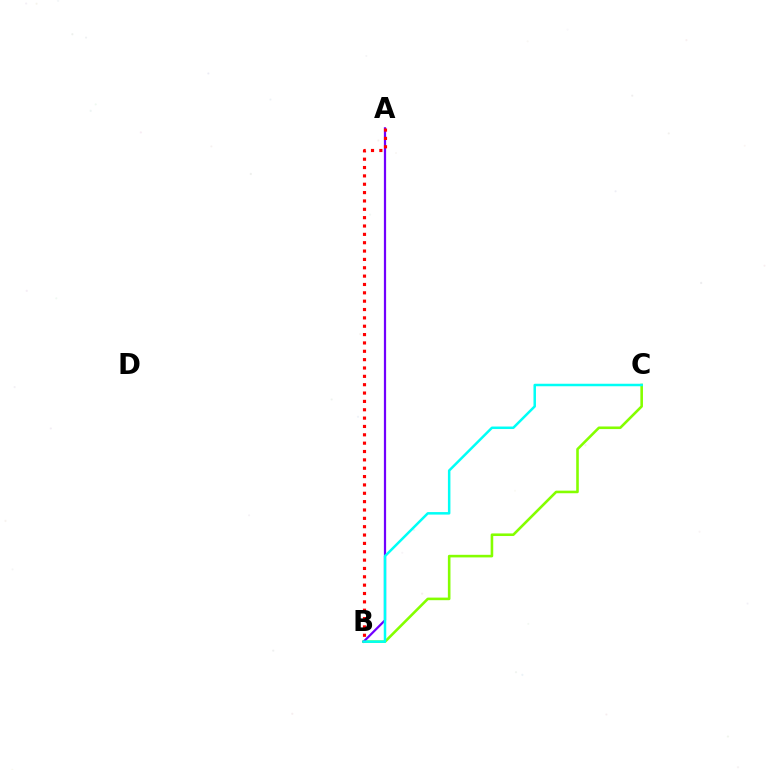{('B', 'C'): [{'color': '#84ff00', 'line_style': 'solid', 'thickness': 1.87}, {'color': '#00fff6', 'line_style': 'solid', 'thickness': 1.8}], ('A', 'B'): [{'color': '#7200ff', 'line_style': 'solid', 'thickness': 1.6}, {'color': '#ff0000', 'line_style': 'dotted', 'thickness': 2.27}]}